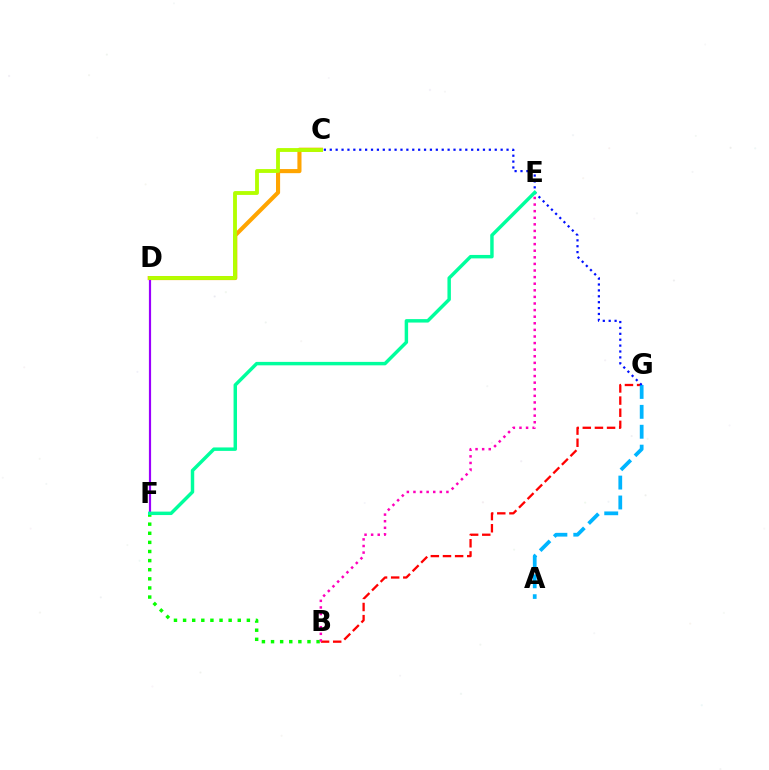{('C', 'D'): [{'color': '#ffa500', 'line_style': 'solid', 'thickness': 2.95}, {'color': '#b3ff00', 'line_style': 'solid', 'thickness': 2.77}], ('B', 'F'): [{'color': '#08ff00', 'line_style': 'dotted', 'thickness': 2.48}], ('B', 'G'): [{'color': '#ff0000', 'line_style': 'dashed', 'thickness': 1.65}], ('B', 'E'): [{'color': '#ff00bd', 'line_style': 'dotted', 'thickness': 1.79}], ('D', 'F'): [{'color': '#9b00ff', 'line_style': 'solid', 'thickness': 1.57}], ('A', 'G'): [{'color': '#00b5ff', 'line_style': 'dashed', 'thickness': 2.7}], ('C', 'G'): [{'color': '#0010ff', 'line_style': 'dotted', 'thickness': 1.6}], ('E', 'F'): [{'color': '#00ff9d', 'line_style': 'solid', 'thickness': 2.48}]}